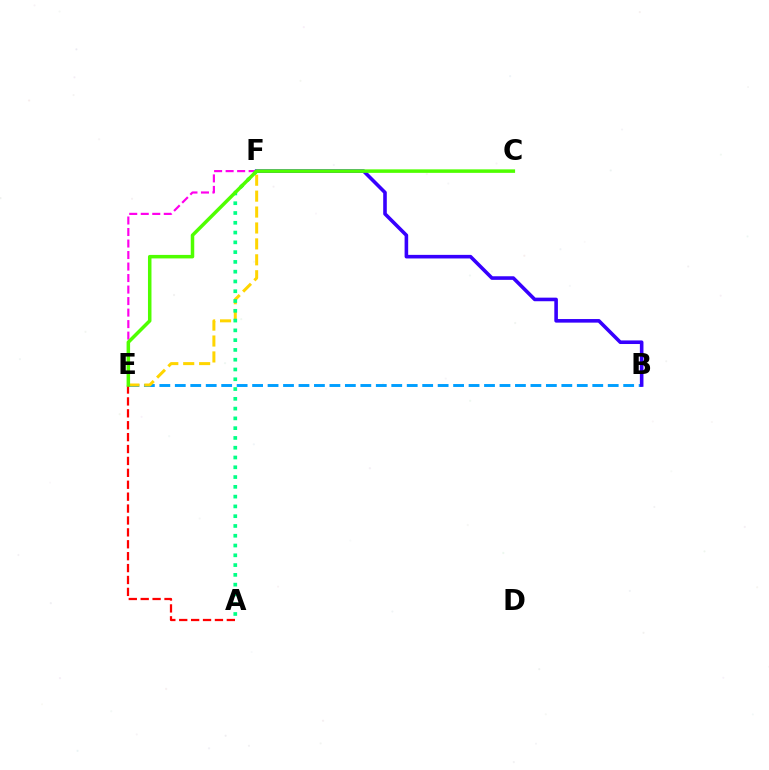{('B', 'E'): [{'color': '#009eff', 'line_style': 'dashed', 'thickness': 2.1}], ('E', 'F'): [{'color': '#ff00ed', 'line_style': 'dashed', 'thickness': 1.56}, {'color': '#ffd500', 'line_style': 'dashed', 'thickness': 2.16}], ('B', 'F'): [{'color': '#3700ff', 'line_style': 'solid', 'thickness': 2.59}], ('A', 'E'): [{'color': '#ff0000', 'line_style': 'dashed', 'thickness': 1.62}], ('A', 'F'): [{'color': '#00ff86', 'line_style': 'dotted', 'thickness': 2.66}], ('C', 'E'): [{'color': '#4fff00', 'line_style': 'solid', 'thickness': 2.52}]}